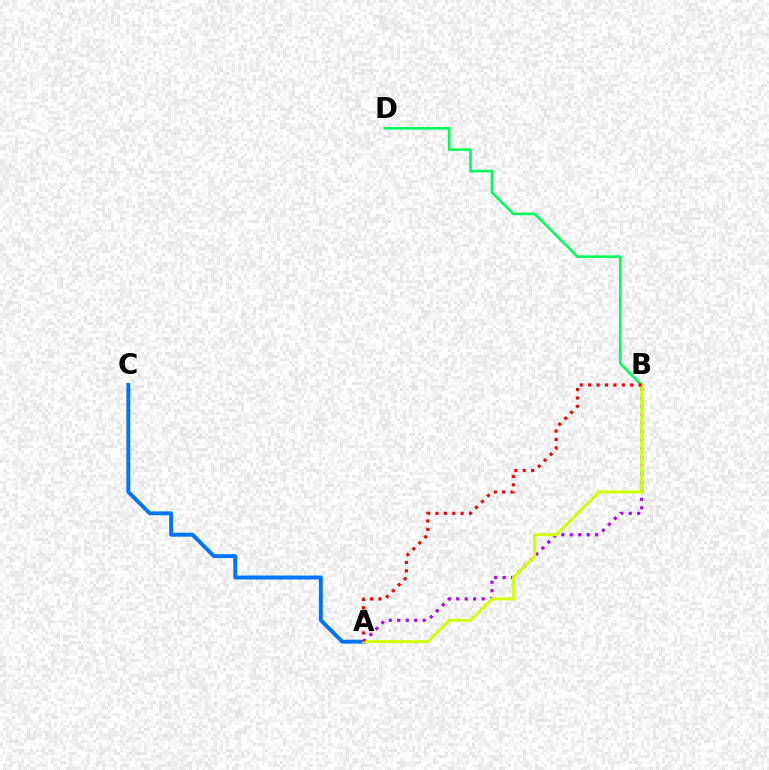{('A', 'B'): [{'color': '#b900ff', 'line_style': 'dotted', 'thickness': 2.3}, {'color': '#d1ff00', 'line_style': 'solid', 'thickness': 2.14}, {'color': '#ff0000', 'line_style': 'dotted', 'thickness': 2.28}], ('A', 'C'): [{'color': '#0074ff', 'line_style': 'solid', 'thickness': 2.82}], ('B', 'D'): [{'color': '#00ff5c', 'line_style': 'solid', 'thickness': 1.9}]}